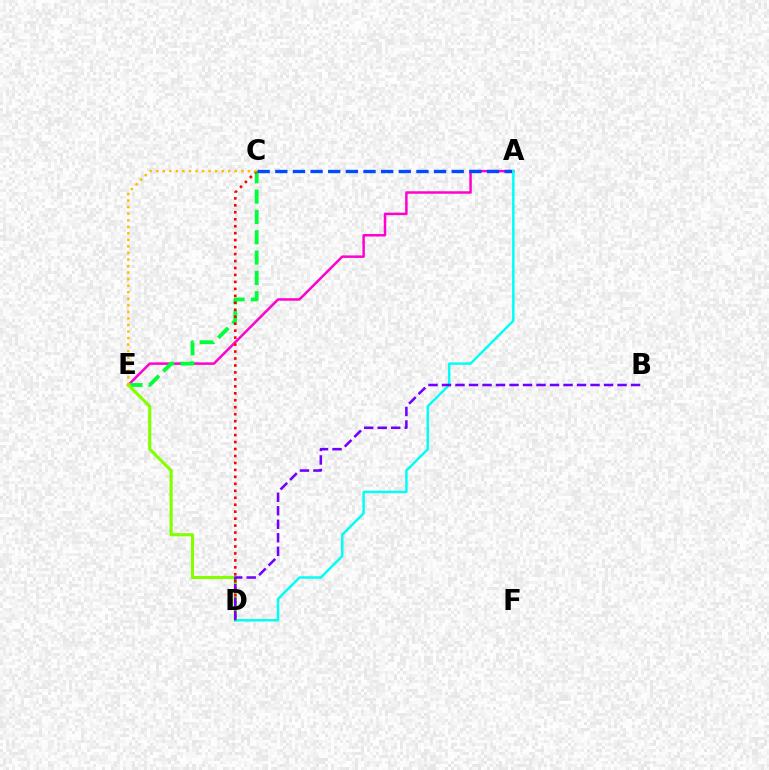{('A', 'E'): [{'color': '#ff00cf', 'line_style': 'solid', 'thickness': 1.79}], ('C', 'E'): [{'color': '#00ff39', 'line_style': 'dashed', 'thickness': 2.76}, {'color': '#ffbd00', 'line_style': 'dotted', 'thickness': 1.78}], ('A', 'C'): [{'color': '#004bff', 'line_style': 'dashed', 'thickness': 2.4}], ('D', 'E'): [{'color': '#84ff00', 'line_style': 'solid', 'thickness': 2.26}], ('C', 'D'): [{'color': '#ff0000', 'line_style': 'dotted', 'thickness': 1.89}], ('A', 'D'): [{'color': '#00fff6', 'line_style': 'solid', 'thickness': 1.78}], ('B', 'D'): [{'color': '#7200ff', 'line_style': 'dashed', 'thickness': 1.83}]}